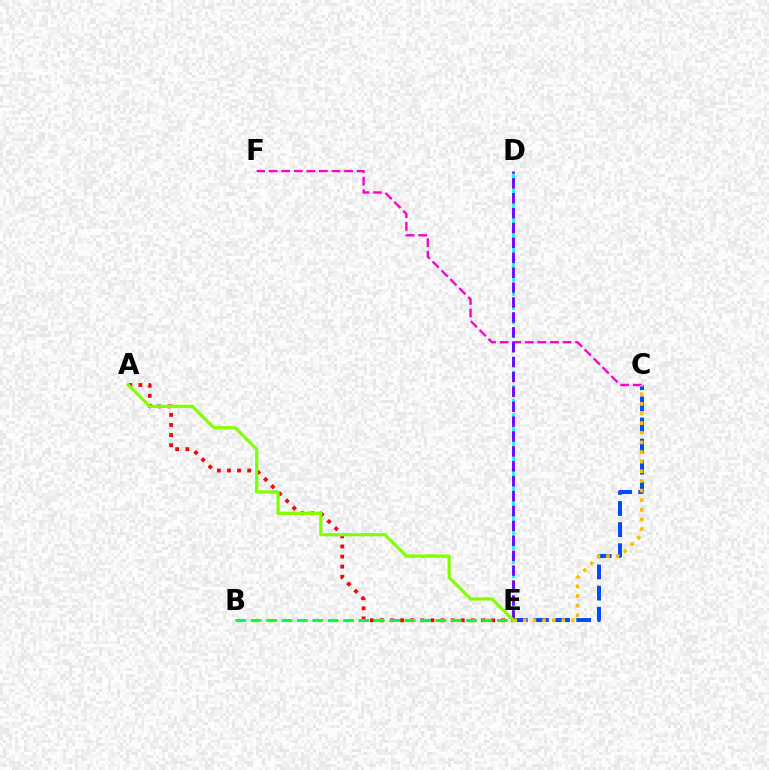{('D', 'E'): [{'color': '#00fff6', 'line_style': 'dashed', 'thickness': 1.92}, {'color': '#7200ff', 'line_style': 'dashed', 'thickness': 2.02}], ('C', 'E'): [{'color': '#004bff', 'line_style': 'dashed', 'thickness': 2.87}, {'color': '#ffbd00', 'line_style': 'dotted', 'thickness': 2.62}], ('C', 'F'): [{'color': '#ff00cf', 'line_style': 'dashed', 'thickness': 1.71}], ('A', 'E'): [{'color': '#ff0000', 'line_style': 'dotted', 'thickness': 2.75}, {'color': '#84ff00', 'line_style': 'solid', 'thickness': 2.33}], ('B', 'E'): [{'color': '#00ff39', 'line_style': 'dashed', 'thickness': 2.09}]}